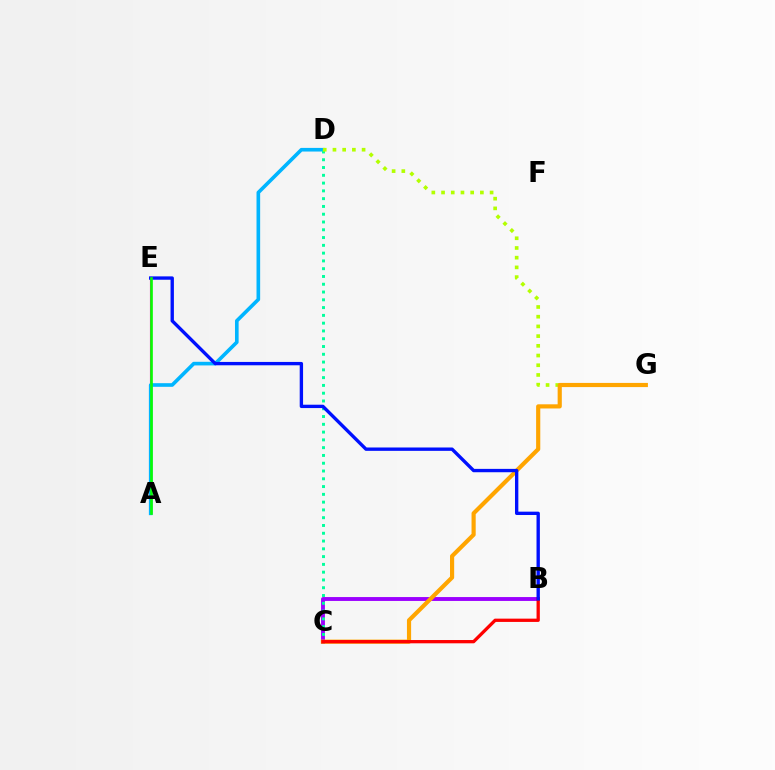{('B', 'C'): [{'color': '#9b00ff', 'line_style': 'solid', 'thickness': 2.8}, {'color': '#ff0000', 'line_style': 'solid', 'thickness': 2.37}], ('A', 'E'): [{'color': '#ff00bd', 'line_style': 'solid', 'thickness': 1.54}, {'color': '#08ff00', 'line_style': 'solid', 'thickness': 1.91}], ('A', 'D'): [{'color': '#00b5ff', 'line_style': 'solid', 'thickness': 2.61}], ('C', 'D'): [{'color': '#00ff9d', 'line_style': 'dotted', 'thickness': 2.11}], ('D', 'G'): [{'color': '#b3ff00', 'line_style': 'dotted', 'thickness': 2.64}], ('C', 'G'): [{'color': '#ffa500', 'line_style': 'solid', 'thickness': 3.0}], ('B', 'E'): [{'color': '#0010ff', 'line_style': 'solid', 'thickness': 2.42}]}